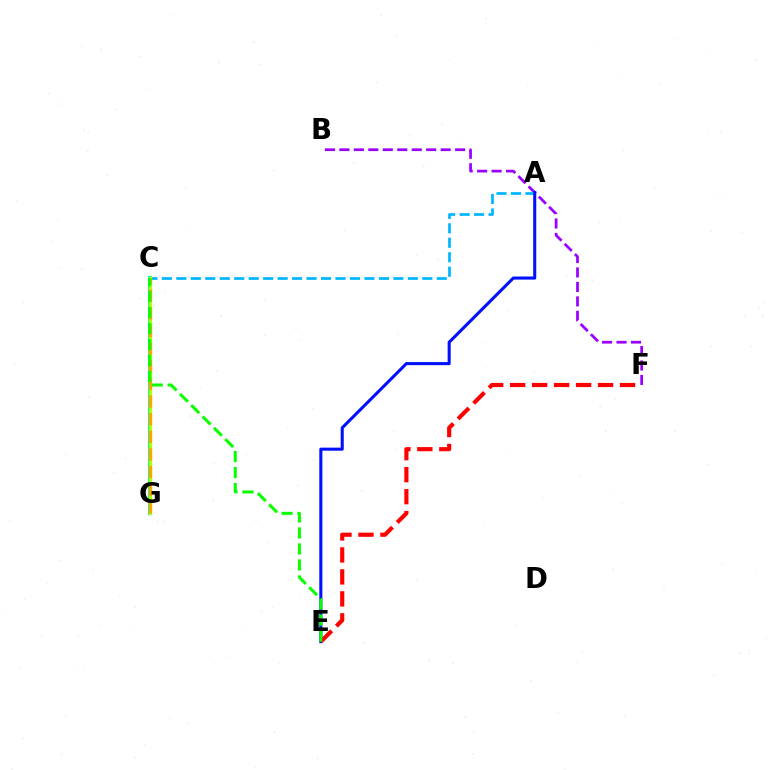{('B', 'F'): [{'color': '#9b00ff', 'line_style': 'dashed', 'thickness': 1.97}], ('A', 'C'): [{'color': '#00b5ff', 'line_style': 'dashed', 'thickness': 1.97}], ('C', 'G'): [{'color': '#ff00bd', 'line_style': 'solid', 'thickness': 1.51}, {'color': '#00ff9d', 'line_style': 'solid', 'thickness': 2.94}, {'color': '#b3ff00', 'line_style': 'solid', 'thickness': 2.24}, {'color': '#ffa500', 'line_style': 'dashed', 'thickness': 2.4}], ('A', 'E'): [{'color': '#0010ff', 'line_style': 'solid', 'thickness': 2.21}], ('E', 'F'): [{'color': '#ff0000', 'line_style': 'dashed', 'thickness': 2.99}], ('C', 'E'): [{'color': '#08ff00', 'line_style': 'dashed', 'thickness': 2.17}]}